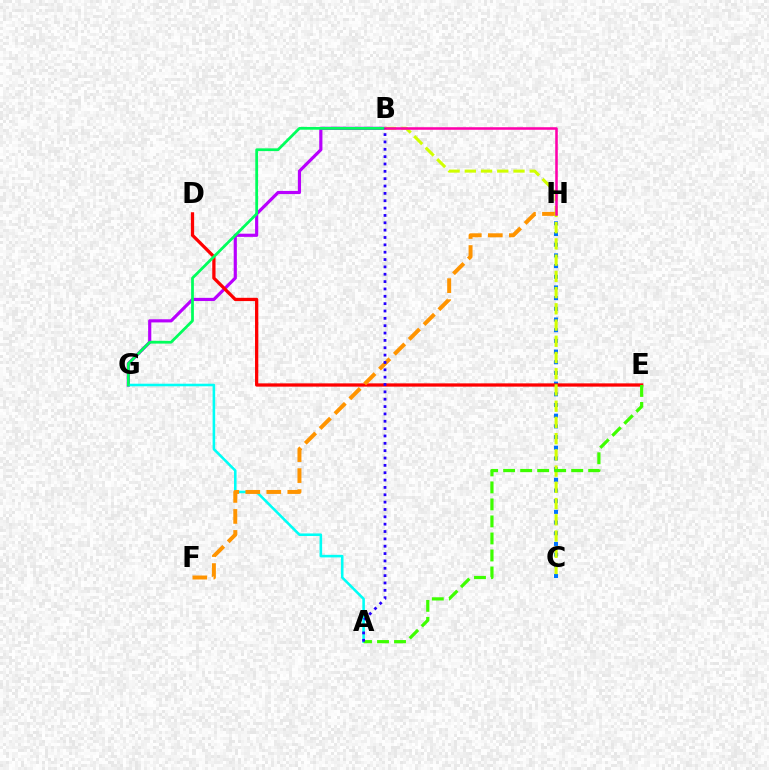{('C', 'H'): [{'color': '#0074ff', 'line_style': 'dotted', 'thickness': 2.9}], ('B', 'G'): [{'color': '#b900ff', 'line_style': 'solid', 'thickness': 2.28}, {'color': '#00ff5c', 'line_style': 'solid', 'thickness': 1.99}], ('A', 'G'): [{'color': '#00fff6', 'line_style': 'solid', 'thickness': 1.85}], ('D', 'E'): [{'color': '#ff0000', 'line_style': 'solid', 'thickness': 2.35}], ('F', 'H'): [{'color': '#ff9400', 'line_style': 'dashed', 'thickness': 2.85}], ('B', 'C'): [{'color': '#d1ff00', 'line_style': 'dashed', 'thickness': 2.2}], ('B', 'H'): [{'color': '#ff00ac', 'line_style': 'solid', 'thickness': 1.84}], ('A', 'E'): [{'color': '#3dff00', 'line_style': 'dashed', 'thickness': 2.31}], ('A', 'B'): [{'color': '#2500ff', 'line_style': 'dotted', 'thickness': 2.0}]}